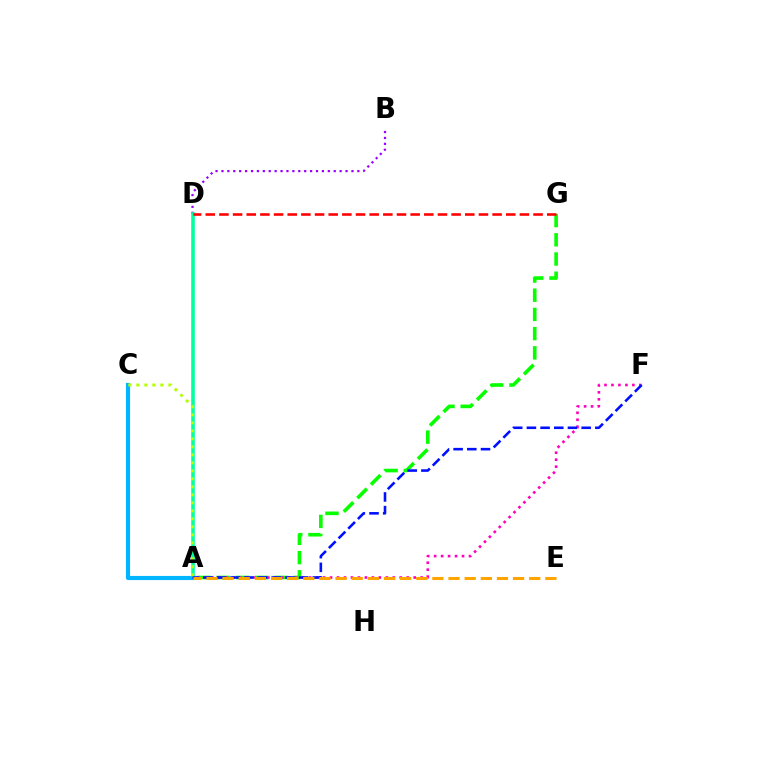{('A', 'G'): [{'color': '#08ff00', 'line_style': 'dashed', 'thickness': 2.61}], ('B', 'D'): [{'color': '#9b00ff', 'line_style': 'dotted', 'thickness': 1.61}], ('A', 'F'): [{'color': '#ff00bd', 'line_style': 'dotted', 'thickness': 1.89}, {'color': '#0010ff', 'line_style': 'dashed', 'thickness': 1.86}], ('A', 'D'): [{'color': '#00ff9d', 'line_style': 'solid', 'thickness': 2.57}], ('A', 'C'): [{'color': '#00b5ff', 'line_style': 'solid', 'thickness': 2.98}, {'color': '#b3ff00', 'line_style': 'dotted', 'thickness': 2.17}], ('D', 'G'): [{'color': '#ff0000', 'line_style': 'dashed', 'thickness': 1.86}], ('A', 'E'): [{'color': '#ffa500', 'line_style': 'dashed', 'thickness': 2.19}]}